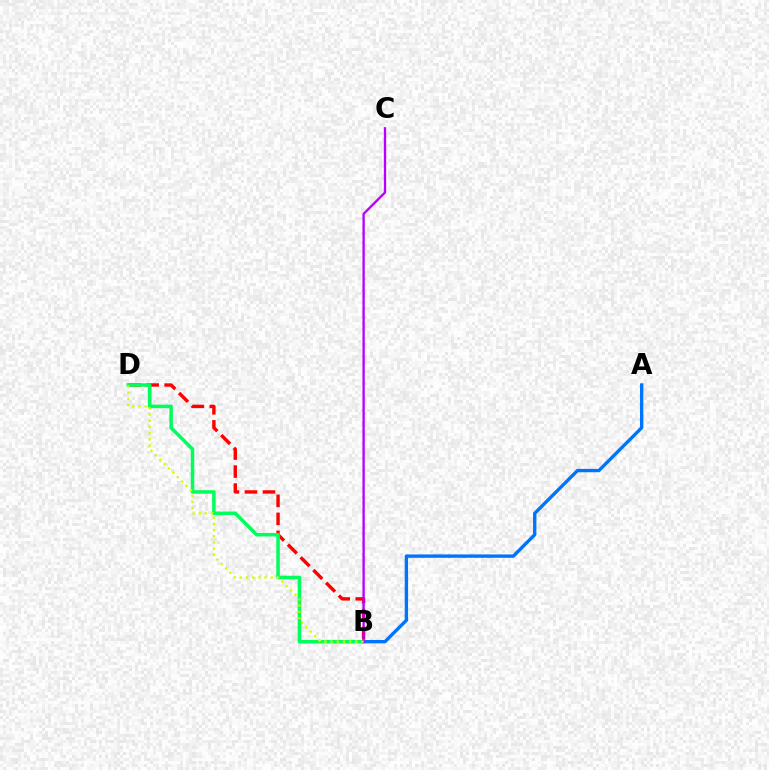{('B', 'D'): [{'color': '#ff0000', 'line_style': 'dashed', 'thickness': 2.45}, {'color': '#00ff5c', 'line_style': 'solid', 'thickness': 2.53}, {'color': '#d1ff00', 'line_style': 'dotted', 'thickness': 1.68}], ('A', 'B'): [{'color': '#0074ff', 'line_style': 'solid', 'thickness': 2.43}], ('B', 'C'): [{'color': '#b900ff', 'line_style': 'solid', 'thickness': 1.69}]}